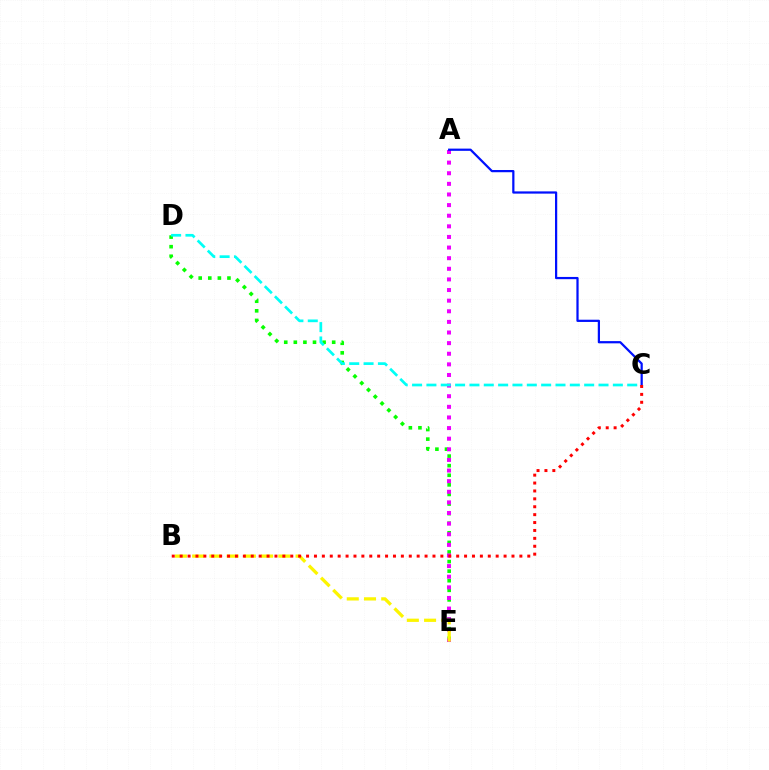{('D', 'E'): [{'color': '#08ff00', 'line_style': 'dotted', 'thickness': 2.61}], ('A', 'E'): [{'color': '#ee00ff', 'line_style': 'dotted', 'thickness': 2.88}], ('C', 'D'): [{'color': '#00fff6', 'line_style': 'dashed', 'thickness': 1.95}], ('A', 'C'): [{'color': '#0010ff', 'line_style': 'solid', 'thickness': 1.61}], ('B', 'E'): [{'color': '#fcf500', 'line_style': 'dashed', 'thickness': 2.34}], ('B', 'C'): [{'color': '#ff0000', 'line_style': 'dotted', 'thickness': 2.15}]}